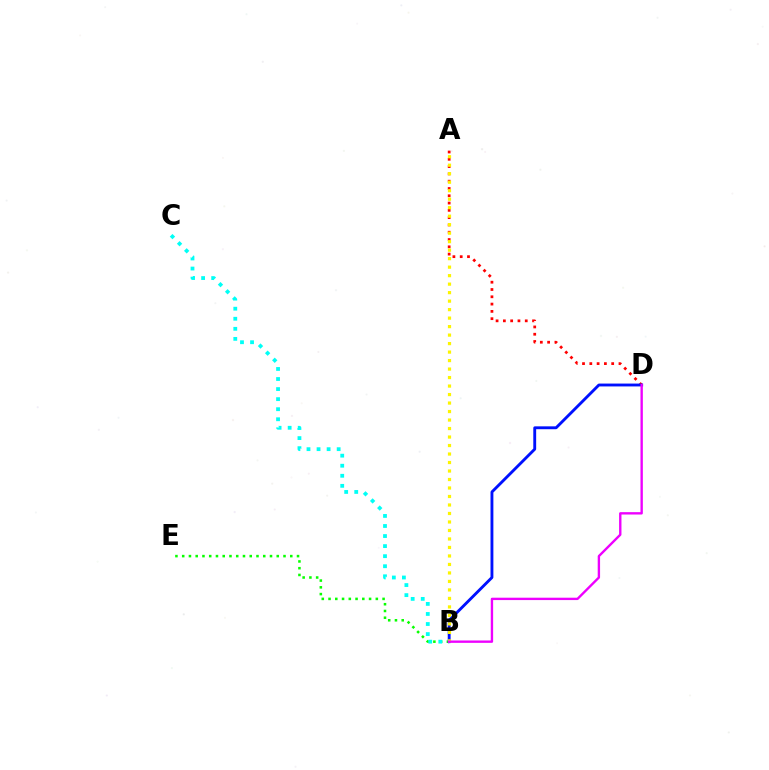{('B', 'E'): [{'color': '#08ff00', 'line_style': 'dotted', 'thickness': 1.84}], ('B', 'C'): [{'color': '#00fff6', 'line_style': 'dotted', 'thickness': 2.73}], ('A', 'D'): [{'color': '#ff0000', 'line_style': 'dotted', 'thickness': 1.98}], ('B', 'D'): [{'color': '#0010ff', 'line_style': 'solid', 'thickness': 2.06}, {'color': '#ee00ff', 'line_style': 'solid', 'thickness': 1.71}], ('A', 'B'): [{'color': '#fcf500', 'line_style': 'dotted', 'thickness': 2.31}]}